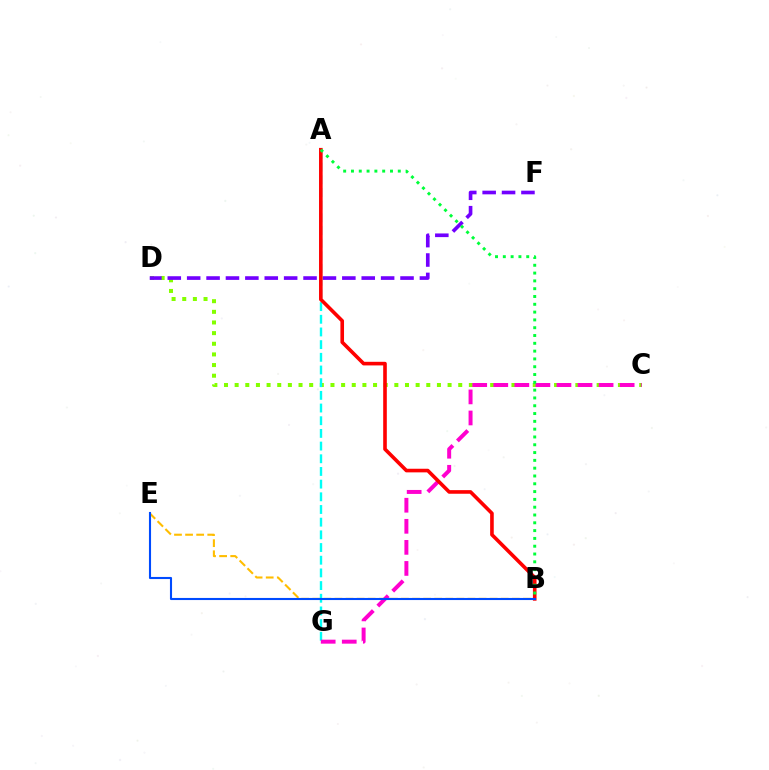{('C', 'D'): [{'color': '#84ff00', 'line_style': 'dotted', 'thickness': 2.89}], ('B', 'E'): [{'color': '#ffbd00', 'line_style': 'dashed', 'thickness': 1.51}, {'color': '#004bff', 'line_style': 'solid', 'thickness': 1.51}], ('D', 'F'): [{'color': '#7200ff', 'line_style': 'dashed', 'thickness': 2.63}], ('A', 'G'): [{'color': '#00fff6', 'line_style': 'dashed', 'thickness': 1.72}], ('C', 'G'): [{'color': '#ff00cf', 'line_style': 'dashed', 'thickness': 2.86}], ('A', 'B'): [{'color': '#ff0000', 'line_style': 'solid', 'thickness': 2.6}, {'color': '#00ff39', 'line_style': 'dotted', 'thickness': 2.12}]}